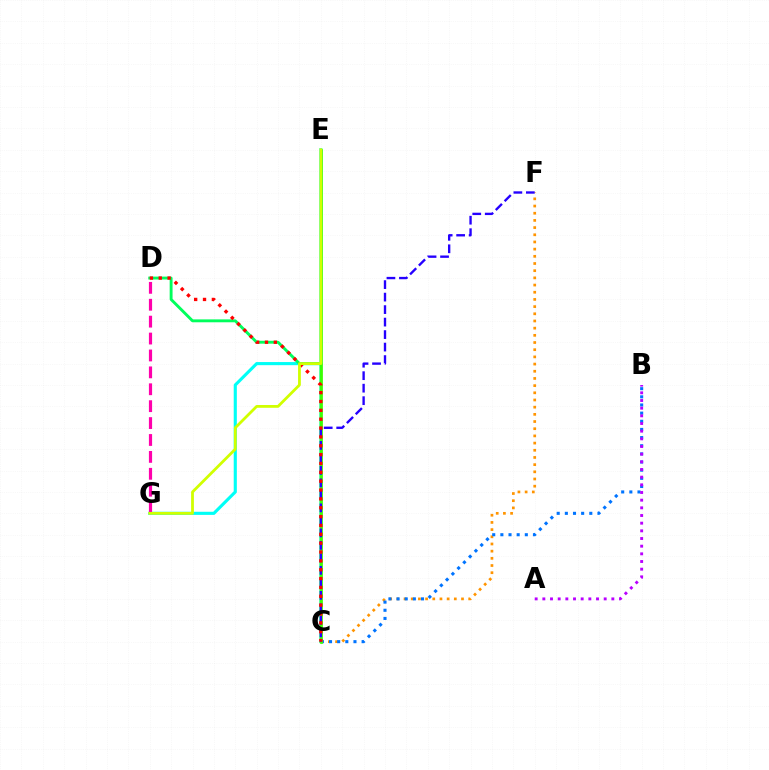{('C', 'F'): [{'color': '#ff9400', 'line_style': 'dotted', 'thickness': 1.95}, {'color': '#2500ff', 'line_style': 'dashed', 'thickness': 1.7}], ('B', 'C'): [{'color': '#0074ff', 'line_style': 'dotted', 'thickness': 2.21}], ('E', 'G'): [{'color': '#00fff6', 'line_style': 'solid', 'thickness': 2.25}, {'color': '#d1ff00', 'line_style': 'solid', 'thickness': 2.01}], ('A', 'B'): [{'color': '#b900ff', 'line_style': 'dotted', 'thickness': 2.08}], ('C', 'D'): [{'color': '#00ff5c', 'line_style': 'solid', 'thickness': 2.08}, {'color': '#ff0000', 'line_style': 'dotted', 'thickness': 2.41}], ('C', 'E'): [{'color': '#3dff00', 'line_style': 'solid', 'thickness': 1.93}], ('D', 'G'): [{'color': '#ff00ac', 'line_style': 'dashed', 'thickness': 2.3}]}